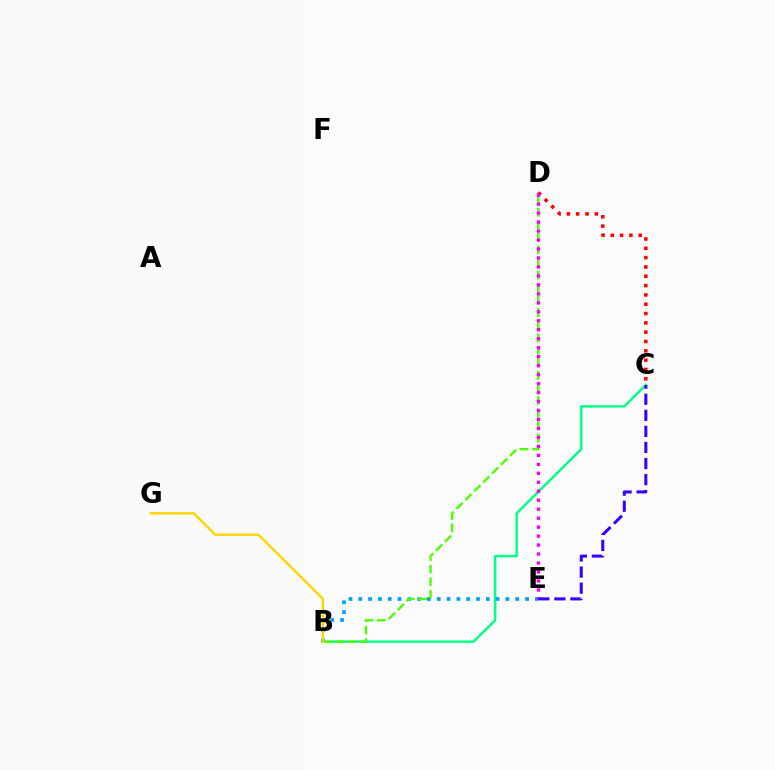{('B', 'C'): [{'color': '#00ff86', 'line_style': 'solid', 'thickness': 1.76}], ('B', 'E'): [{'color': '#009eff', 'line_style': 'dotted', 'thickness': 2.66}], ('B', 'D'): [{'color': '#4fff00', 'line_style': 'dashed', 'thickness': 1.71}], ('C', 'D'): [{'color': '#ff0000', 'line_style': 'dotted', 'thickness': 2.53}], ('B', 'G'): [{'color': '#ffd500', 'line_style': 'solid', 'thickness': 1.71}], ('D', 'E'): [{'color': '#ff00ed', 'line_style': 'dotted', 'thickness': 2.44}], ('C', 'E'): [{'color': '#3700ff', 'line_style': 'dashed', 'thickness': 2.18}]}